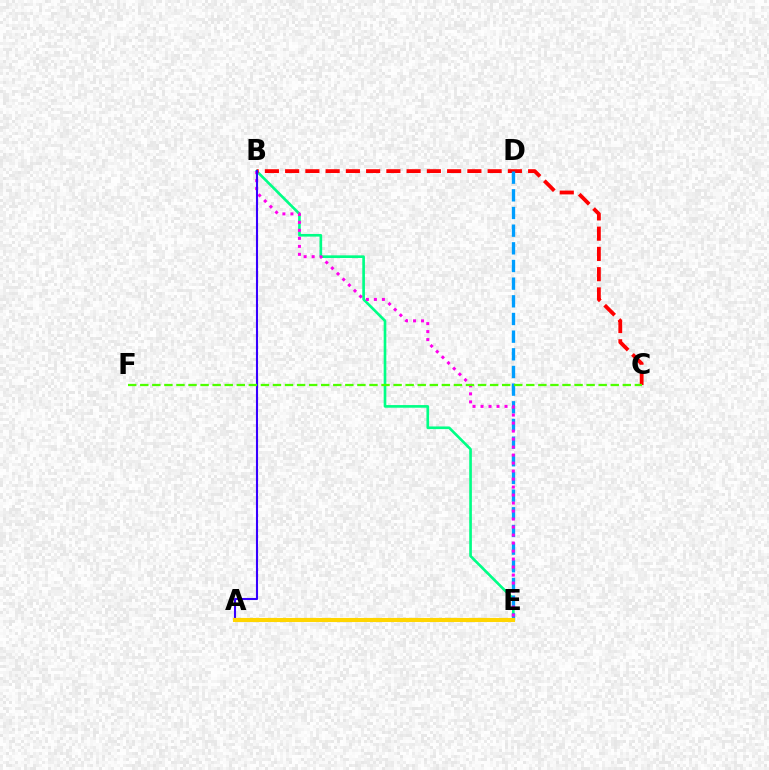{('B', 'E'): [{'color': '#00ff86', 'line_style': 'solid', 'thickness': 1.91}, {'color': '#ff00ed', 'line_style': 'dotted', 'thickness': 2.17}], ('B', 'C'): [{'color': '#ff0000', 'line_style': 'dashed', 'thickness': 2.75}], ('D', 'E'): [{'color': '#009eff', 'line_style': 'dashed', 'thickness': 2.4}], ('A', 'B'): [{'color': '#3700ff', 'line_style': 'solid', 'thickness': 1.51}], ('A', 'E'): [{'color': '#ffd500', 'line_style': 'solid', 'thickness': 2.95}], ('C', 'F'): [{'color': '#4fff00', 'line_style': 'dashed', 'thickness': 1.64}]}